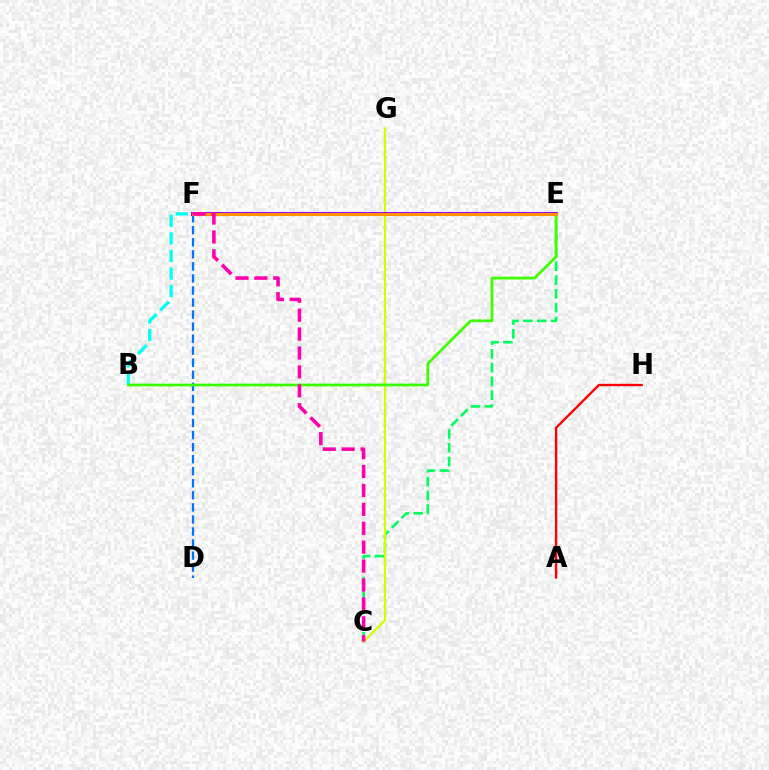{('D', 'F'): [{'color': '#0074ff', 'line_style': 'dashed', 'thickness': 1.64}], ('C', 'E'): [{'color': '#00ff5c', 'line_style': 'dashed', 'thickness': 1.87}], ('C', 'G'): [{'color': '#d1ff00', 'line_style': 'solid', 'thickness': 1.61}], ('E', 'F'): [{'color': '#2500ff', 'line_style': 'solid', 'thickness': 2.9}, {'color': '#b900ff', 'line_style': 'solid', 'thickness': 2.57}, {'color': '#ff9400', 'line_style': 'solid', 'thickness': 2.22}], ('B', 'F'): [{'color': '#00fff6', 'line_style': 'dashed', 'thickness': 2.39}], ('B', 'E'): [{'color': '#3dff00', 'line_style': 'solid', 'thickness': 1.98}], ('A', 'H'): [{'color': '#ff0000', 'line_style': 'solid', 'thickness': 1.69}], ('C', 'F'): [{'color': '#ff00ac', 'line_style': 'dashed', 'thickness': 2.57}]}